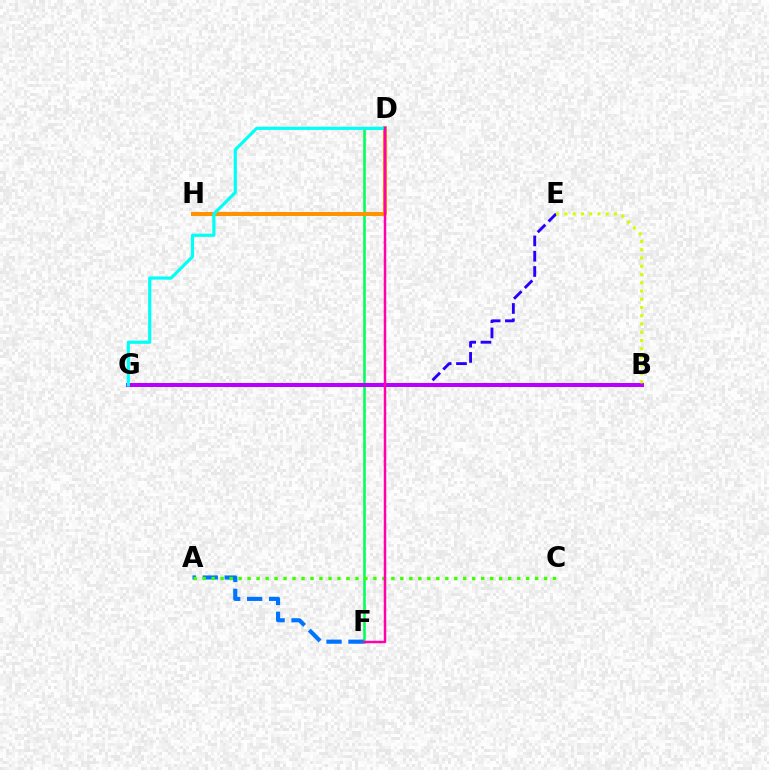{('D', 'F'): [{'color': '#00ff5c', 'line_style': 'solid', 'thickness': 1.85}, {'color': '#ff00ac', 'line_style': 'solid', 'thickness': 1.79}], ('E', 'G'): [{'color': '#2500ff', 'line_style': 'dashed', 'thickness': 2.08}], ('A', 'F'): [{'color': '#0074ff', 'line_style': 'dashed', 'thickness': 2.98}], ('D', 'H'): [{'color': '#ff9400', 'line_style': 'solid', 'thickness': 2.88}], ('A', 'C'): [{'color': '#3dff00', 'line_style': 'dotted', 'thickness': 2.44}], ('B', 'G'): [{'color': '#ff0000', 'line_style': 'solid', 'thickness': 2.82}, {'color': '#b900ff', 'line_style': 'solid', 'thickness': 2.86}], ('D', 'G'): [{'color': '#00fff6', 'line_style': 'solid', 'thickness': 2.29}], ('B', 'E'): [{'color': '#d1ff00', 'line_style': 'dotted', 'thickness': 2.24}]}